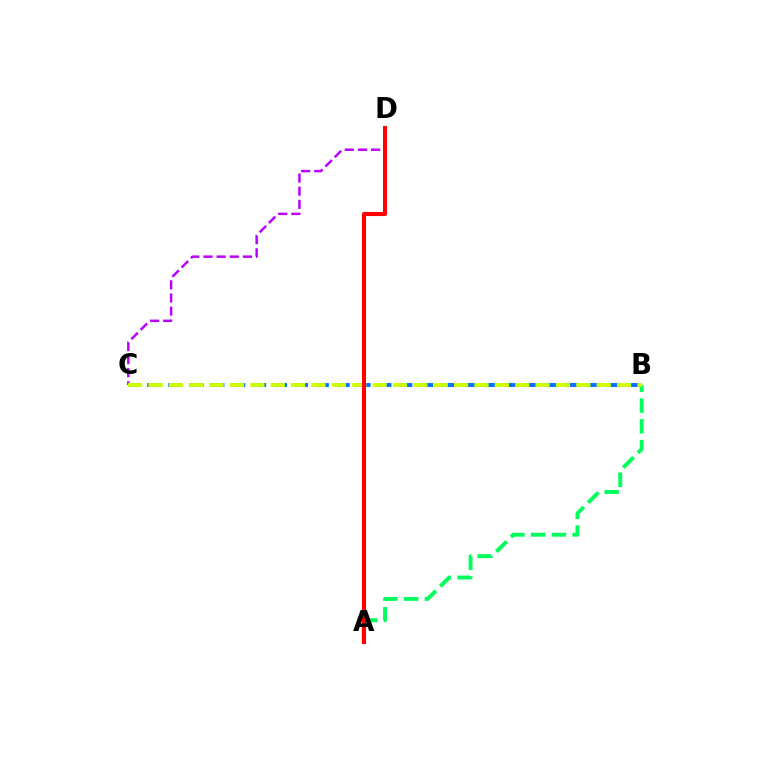{('B', 'C'): [{'color': '#0074ff', 'line_style': 'dashed', 'thickness': 2.84}, {'color': '#d1ff00', 'line_style': 'dashed', 'thickness': 2.77}], ('C', 'D'): [{'color': '#b900ff', 'line_style': 'dashed', 'thickness': 1.78}], ('A', 'B'): [{'color': '#00ff5c', 'line_style': 'dashed', 'thickness': 2.82}], ('A', 'D'): [{'color': '#ff0000', 'line_style': 'solid', 'thickness': 2.93}]}